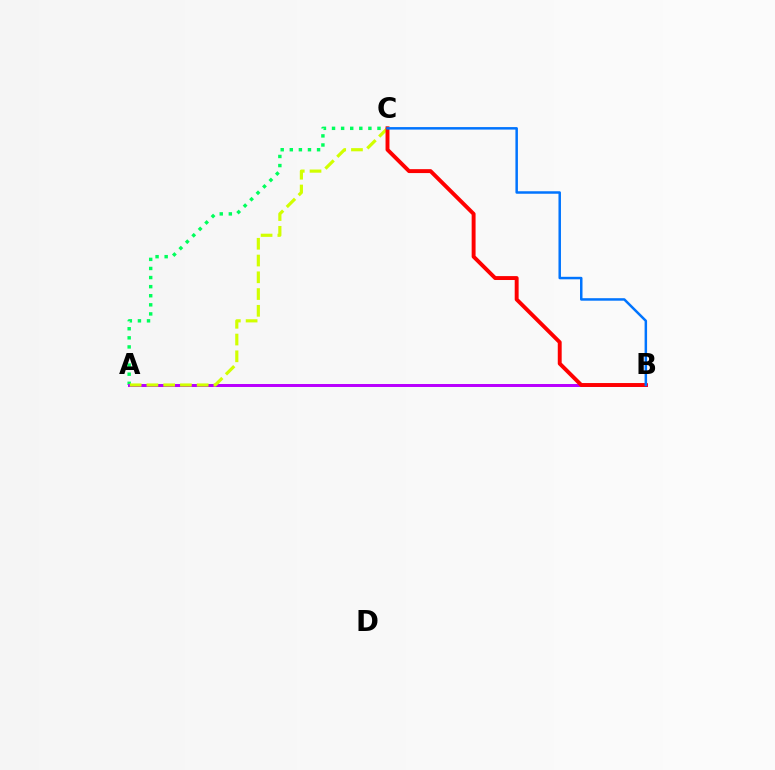{('A', 'C'): [{'color': '#00ff5c', 'line_style': 'dotted', 'thickness': 2.47}, {'color': '#d1ff00', 'line_style': 'dashed', 'thickness': 2.28}], ('A', 'B'): [{'color': '#b900ff', 'line_style': 'solid', 'thickness': 2.15}], ('B', 'C'): [{'color': '#ff0000', 'line_style': 'solid', 'thickness': 2.82}, {'color': '#0074ff', 'line_style': 'solid', 'thickness': 1.79}]}